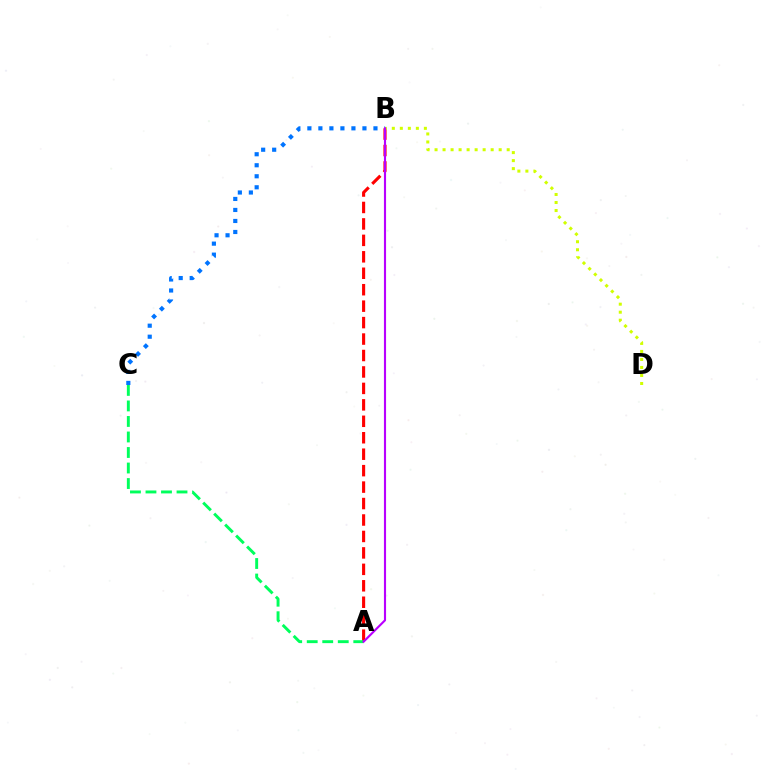{('A', 'B'): [{'color': '#ff0000', 'line_style': 'dashed', 'thickness': 2.23}, {'color': '#b900ff', 'line_style': 'solid', 'thickness': 1.54}], ('A', 'C'): [{'color': '#00ff5c', 'line_style': 'dashed', 'thickness': 2.11}], ('B', 'C'): [{'color': '#0074ff', 'line_style': 'dotted', 'thickness': 2.99}], ('B', 'D'): [{'color': '#d1ff00', 'line_style': 'dotted', 'thickness': 2.18}]}